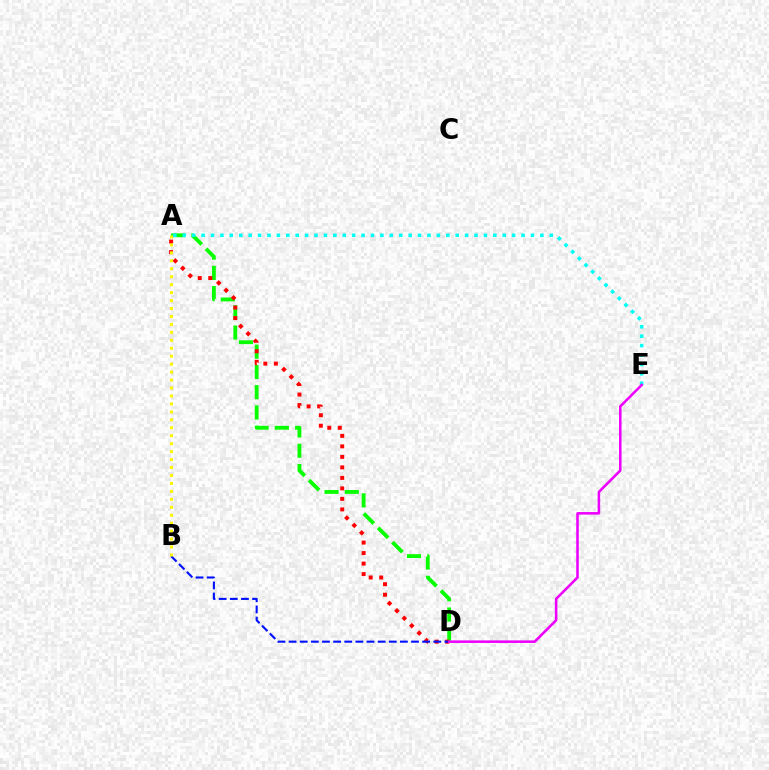{('A', 'D'): [{'color': '#08ff00', 'line_style': 'dashed', 'thickness': 2.75}, {'color': '#ff0000', 'line_style': 'dotted', 'thickness': 2.85}], ('B', 'D'): [{'color': '#0010ff', 'line_style': 'dashed', 'thickness': 1.51}], ('A', 'E'): [{'color': '#00fff6', 'line_style': 'dotted', 'thickness': 2.56}], ('D', 'E'): [{'color': '#ee00ff', 'line_style': 'solid', 'thickness': 1.84}], ('A', 'B'): [{'color': '#fcf500', 'line_style': 'dotted', 'thickness': 2.16}]}